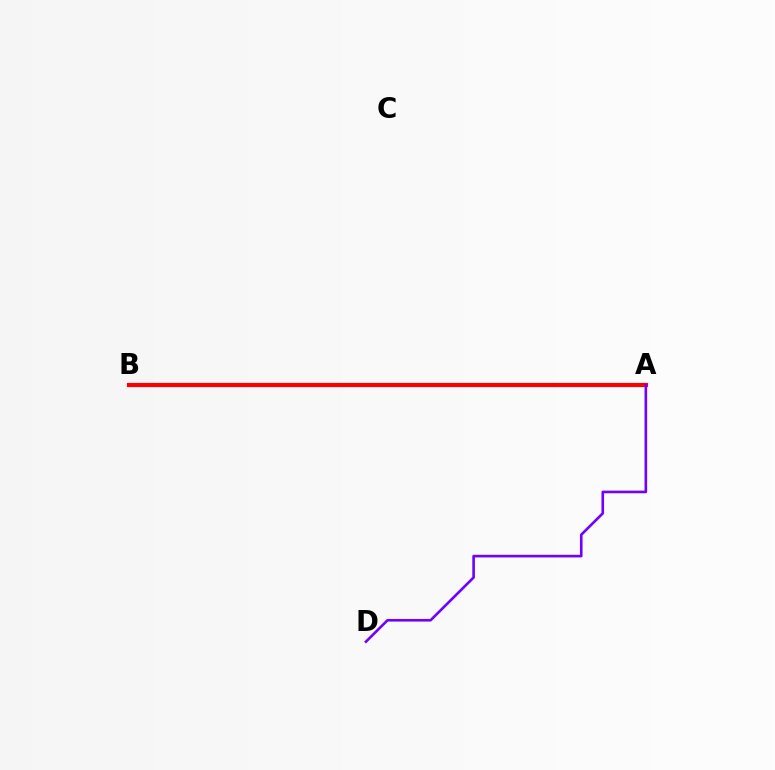{('A', 'B'): [{'color': '#84ff00', 'line_style': 'dashed', 'thickness': 1.84}, {'color': '#00fff6', 'line_style': 'solid', 'thickness': 1.59}, {'color': '#ff0000', 'line_style': 'solid', 'thickness': 2.99}], ('A', 'D'): [{'color': '#7200ff', 'line_style': 'solid', 'thickness': 1.89}]}